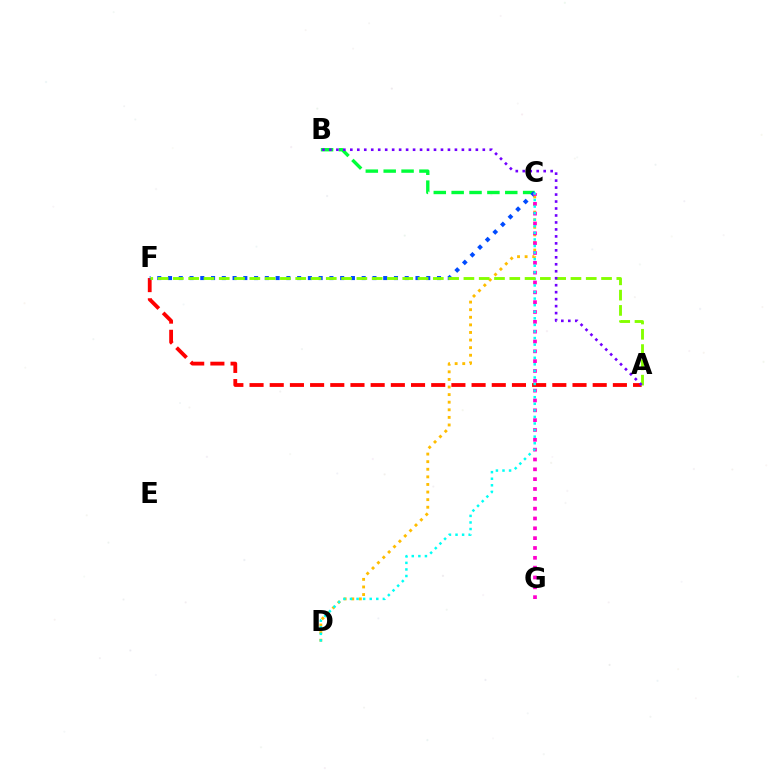{('C', 'D'): [{'color': '#ffbd00', 'line_style': 'dotted', 'thickness': 2.06}, {'color': '#00fff6', 'line_style': 'dotted', 'thickness': 1.79}], ('B', 'C'): [{'color': '#00ff39', 'line_style': 'dashed', 'thickness': 2.43}], ('A', 'F'): [{'color': '#ff0000', 'line_style': 'dashed', 'thickness': 2.74}, {'color': '#84ff00', 'line_style': 'dashed', 'thickness': 2.08}], ('C', 'F'): [{'color': '#004bff', 'line_style': 'dotted', 'thickness': 2.92}], ('C', 'G'): [{'color': '#ff00cf', 'line_style': 'dotted', 'thickness': 2.67}], ('A', 'B'): [{'color': '#7200ff', 'line_style': 'dotted', 'thickness': 1.89}]}